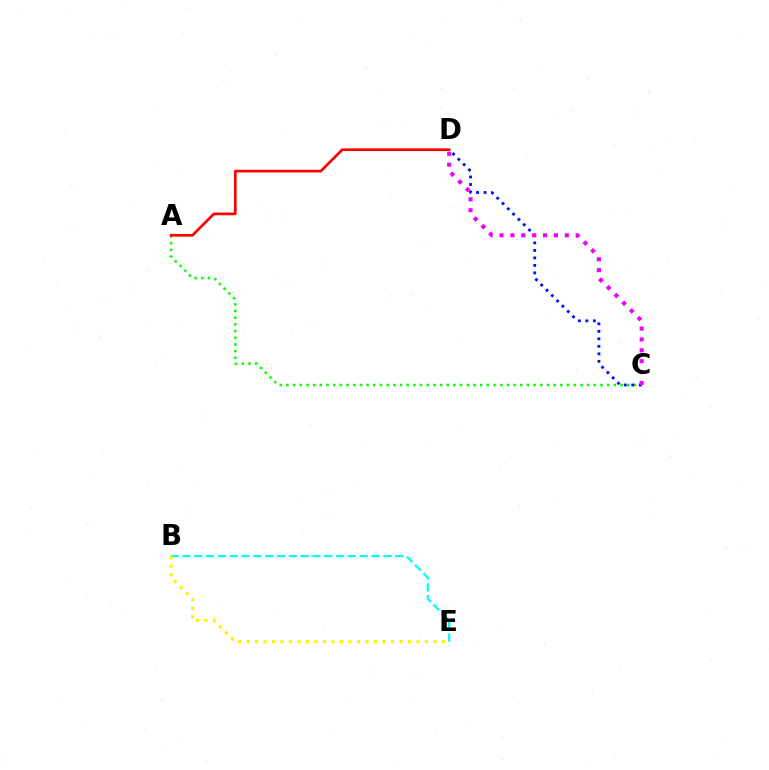{('A', 'C'): [{'color': '#08ff00', 'line_style': 'dotted', 'thickness': 1.82}], ('B', 'E'): [{'color': '#00fff6', 'line_style': 'dashed', 'thickness': 1.61}, {'color': '#fcf500', 'line_style': 'dotted', 'thickness': 2.31}], ('C', 'D'): [{'color': '#0010ff', 'line_style': 'dotted', 'thickness': 2.04}, {'color': '#ee00ff', 'line_style': 'dotted', 'thickness': 2.96}], ('A', 'D'): [{'color': '#ff0000', 'line_style': 'solid', 'thickness': 1.93}]}